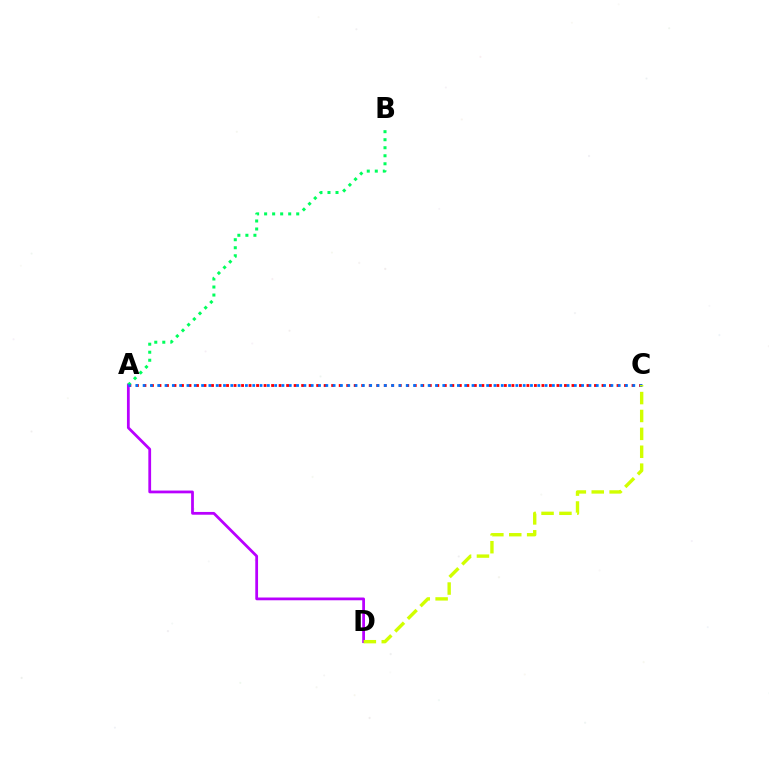{('A', 'C'): [{'color': '#ff0000', 'line_style': 'dotted', 'thickness': 2.04}, {'color': '#0074ff', 'line_style': 'dotted', 'thickness': 1.99}], ('A', 'D'): [{'color': '#b900ff', 'line_style': 'solid', 'thickness': 1.99}], ('A', 'B'): [{'color': '#00ff5c', 'line_style': 'dotted', 'thickness': 2.18}], ('C', 'D'): [{'color': '#d1ff00', 'line_style': 'dashed', 'thickness': 2.43}]}